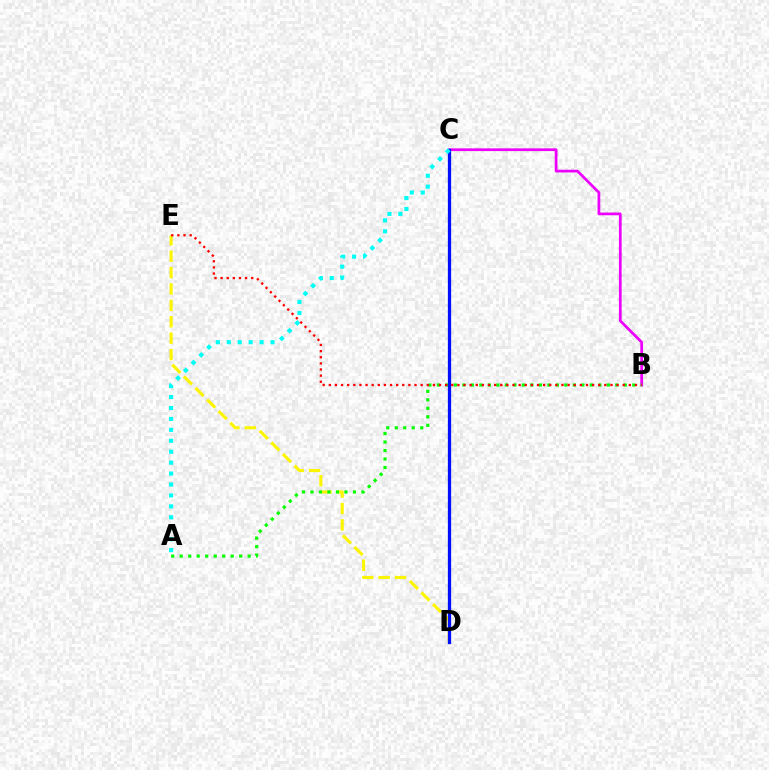{('B', 'C'): [{'color': '#ee00ff', 'line_style': 'solid', 'thickness': 1.97}], ('D', 'E'): [{'color': '#fcf500', 'line_style': 'dashed', 'thickness': 2.23}], ('A', 'B'): [{'color': '#08ff00', 'line_style': 'dotted', 'thickness': 2.31}], ('C', 'D'): [{'color': '#0010ff', 'line_style': 'solid', 'thickness': 2.36}], ('A', 'C'): [{'color': '#00fff6', 'line_style': 'dotted', 'thickness': 2.97}], ('B', 'E'): [{'color': '#ff0000', 'line_style': 'dotted', 'thickness': 1.66}]}